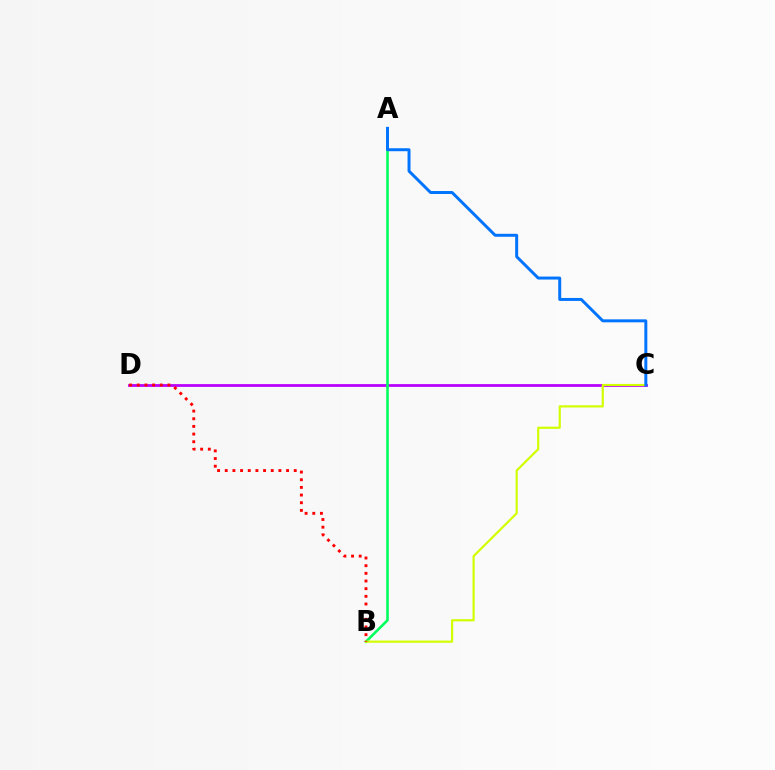{('C', 'D'): [{'color': '#b900ff', 'line_style': 'solid', 'thickness': 1.99}], ('A', 'B'): [{'color': '#00ff5c', 'line_style': 'solid', 'thickness': 1.86}], ('B', 'C'): [{'color': '#d1ff00', 'line_style': 'solid', 'thickness': 1.57}], ('B', 'D'): [{'color': '#ff0000', 'line_style': 'dotted', 'thickness': 2.08}], ('A', 'C'): [{'color': '#0074ff', 'line_style': 'solid', 'thickness': 2.14}]}